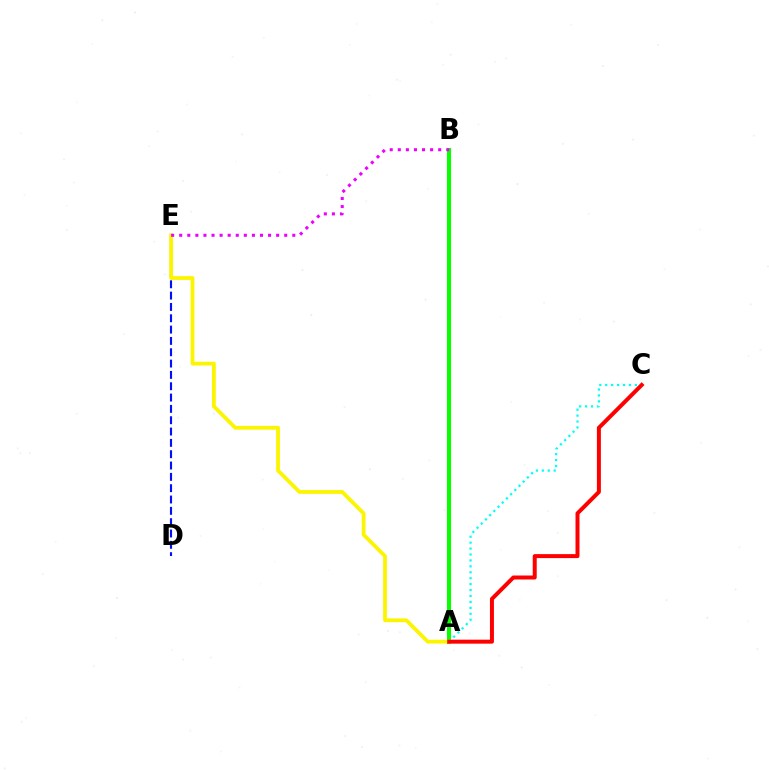{('D', 'E'): [{'color': '#0010ff', 'line_style': 'dashed', 'thickness': 1.54}], ('A', 'B'): [{'color': '#08ff00', 'line_style': 'solid', 'thickness': 2.92}], ('A', 'C'): [{'color': '#00fff6', 'line_style': 'dotted', 'thickness': 1.61}, {'color': '#ff0000', 'line_style': 'solid', 'thickness': 2.87}], ('A', 'E'): [{'color': '#fcf500', 'line_style': 'solid', 'thickness': 2.72}], ('B', 'E'): [{'color': '#ee00ff', 'line_style': 'dotted', 'thickness': 2.19}]}